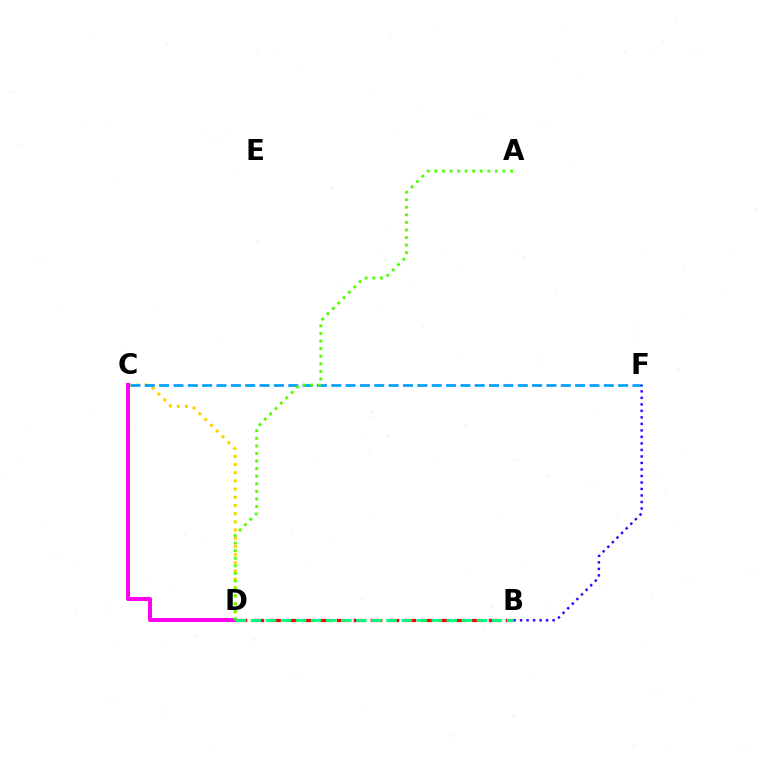{('C', 'D'): [{'color': '#ffd500', 'line_style': 'dotted', 'thickness': 2.22}, {'color': '#ff00ed', 'line_style': 'solid', 'thickness': 2.87}], ('C', 'F'): [{'color': '#009eff', 'line_style': 'dashed', 'thickness': 1.95}], ('A', 'D'): [{'color': '#4fff00', 'line_style': 'dotted', 'thickness': 2.06}], ('B', 'F'): [{'color': '#3700ff', 'line_style': 'dotted', 'thickness': 1.77}], ('B', 'D'): [{'color': '#ff0000', 'line_style': 'dashed', 'thickness': 2.29}, {'color': '#00ff86', 'line_style': 'dashed', 'thickness': 2.05}]}